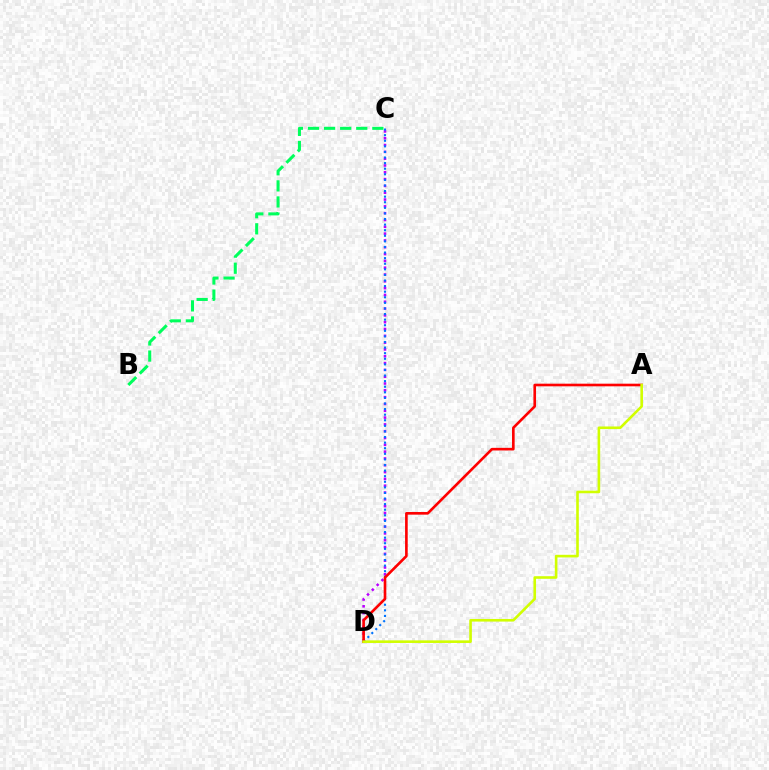{('C', 'D'): [{'color': '#b900ff', 'line_style': 'dotted', 'thickness': 1.85}, {'color': '#0074ff', 'line_style': 'dotted', 'thickness': 1.52}], ('A', 'D'): [{'color': '#ff0000', 'line_style': 'solid', 'thickness': 1.9}, {'color': '#d1ff00', 'line_style': 'solid', 'thickness': 1.88}], ('B', 'C'): [{'color': '#00ff5c', 'line_style': 'dashed', 'thickness': 2.19}]}